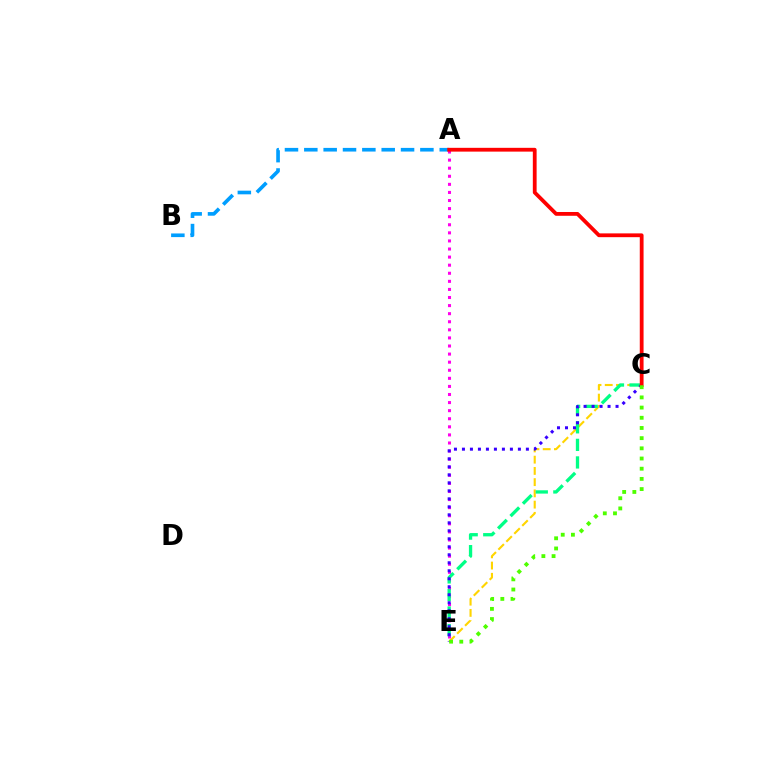{('A', 'B'): [{'color': '#009eff', 'line_style': 'dashed', 'thickness': 2.63}], ('C', 'E'): [{'color': '#ffd500', 'line_style': 'dashed', 'thickness': 1.53}, {'color': '#00ff86', 'line_style': 'dashed', 'thickness': 2.39}, {'color': '#3700ff', 'line_style': 'dotted', 'thickness': 2.17}, {'color': '#4fff00', 'line_style': 'dotted', 'thickness': 2.77}], ('A', 'E'): [{'color': '#ff00ed', 'line_style': 'dotted', 'thickness': 2.2}], ('A', 'C'): [{'color': '#ff0000', 'line_style': 'solid', 'thickness': 2.73}]}